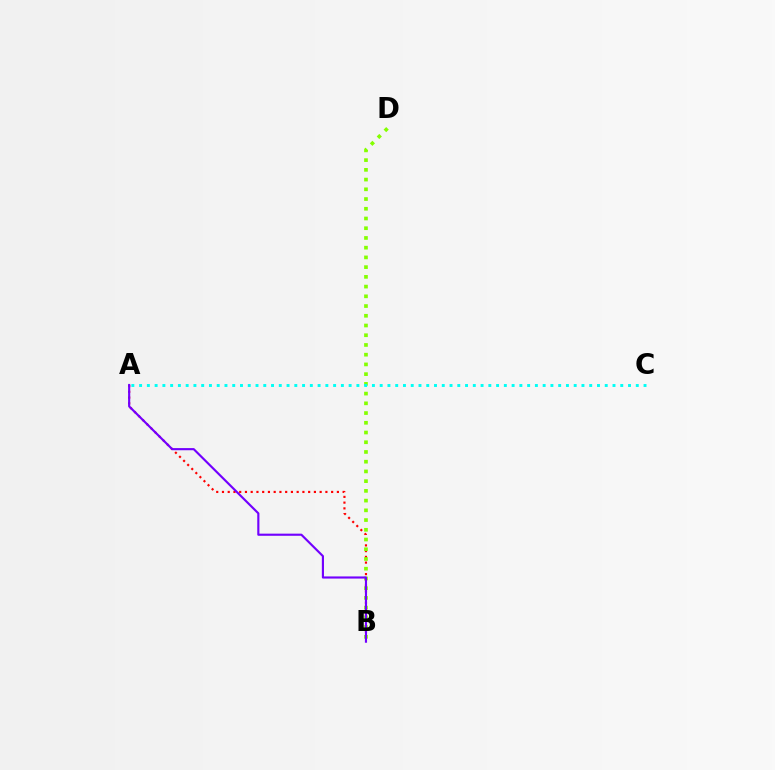{('A', 'B'): [{'color': '#ff0000', 'line_style': 'dotted', 'thickness': 1.56}, {'color': '#7200ff', 'line_style': 'solid', 'thickness': 1.54}], ('B', 'D'): [{'color': '#84ff00', 'line_style': 'dotted', 'thickness': 2.64}], ('A', 'C'): [{'color': '#00fff6', 'line_style': 'dotted', 'thickness': 2.11}]}